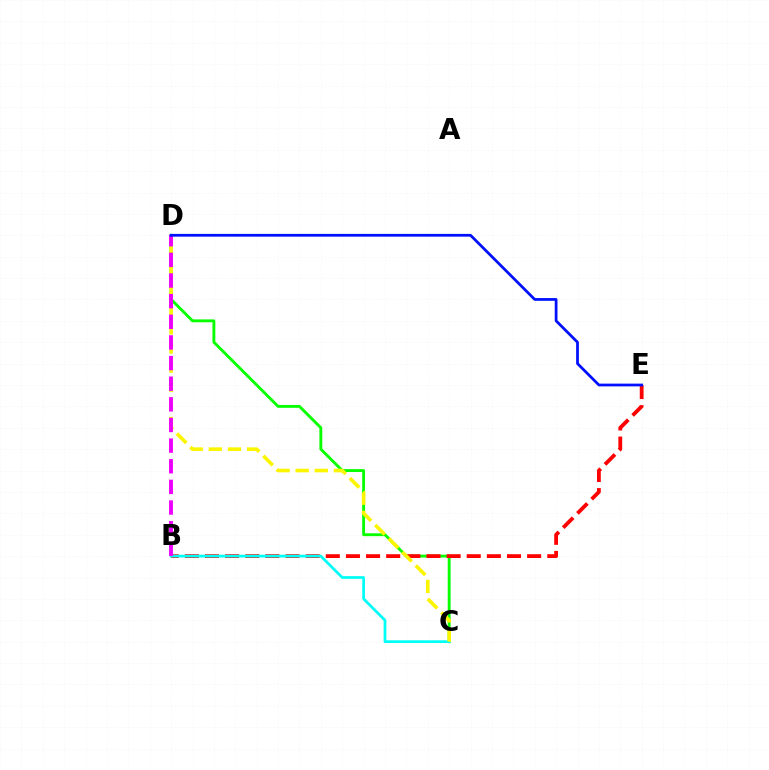{('C', 'D'): [{'color': '#08ff00', 'line_style': 'solid', 'thickness': 2.07}, {'color': '#fcf500', 'line_style': 'dashed', 'thickness': 2.6}], ('B', 'E'): [{'color': '#ff0000', 'line_style': 'dashed', 'thickness': 2.74}], ('B', 'C'): [{'color': '#00fff6', 'line_style': 'solid', 'thickness': 1.97}], ('B', 'D'): [{'color': '#ee00ff', 'line_style': 'dashed', 'thickness': 2.8}], ('D', 'E'): [{'color': '#0010ff', 'line_style': 'solid', 'thickness': 1.98}]}